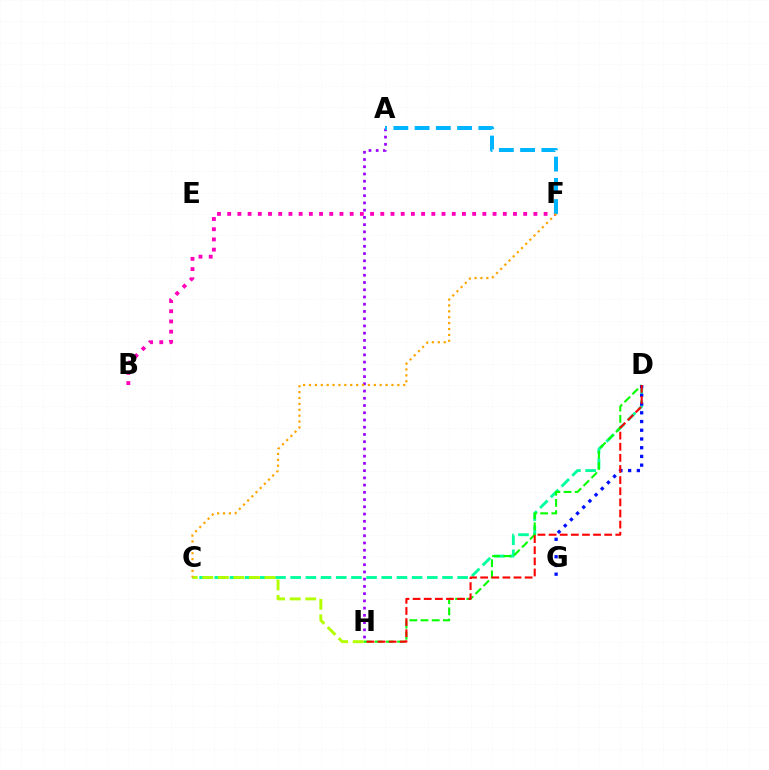{('C', 'D'): [{'color': '#00ff9d', 'line_style': 'dashed', 'thickness': 2.06}], ('D', 'H'): [{'color': '#08ff00', 'line_style': 'dashed', 'thickness': 1.52}, {'color': '#ff0000', 'line_style': 'dashed', 'thickness': 1.51}], ('D', 'G'): [{'color': '#0010ff', 'line_style': 'dotted', 'thickness': 2.37}], ('C', 'H'): [{'color': '#b3ff00', 'line_style': 'dashed', 'thickness': 2.11}], ('A', 'H'): [{'color': '#9b00ff', 'line_style': 'dotted', 'thickness': 1.97}], ('B', 'F'): [{'color': '#ff00bd', 'line_style': 'dotted', 'thickness': 2.77}], ('A', 'F'): [{'color': '#00b5ff', 'line_style': 'dashed', 'thickness': 2.89}], ('C', 'F'): [{'color': '#ffa500', 'line_style': 'dotted', 'thickness': 1.6}]}